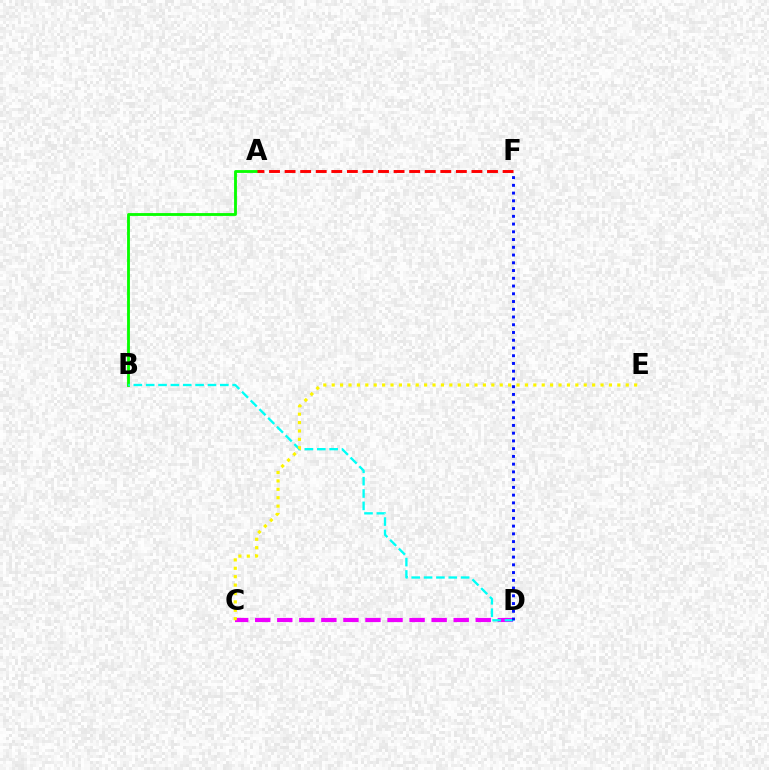{('A', 'B'): [{'color': '#08ff00', 'line_style': 'solid', 'thickness': 2.04}], ('C', 'D'): [{'color': '#ee00ff', 'line_style': 'dashed', 'thickness': 3.0}], ('B', 'D'): [{'color': '#00fff6', 'line_style': 'dashed', 'thickness': 1.68}], ('C', 'E'): [{'color': '#fcf500', 'line_style': 'dotted', 'thickness': 2.28}], ('A', 'F'): [{'color': '#ff0000', 'line_style': 'dashed', 'thickness': 2.12}], ('D', 'F'): [{'color': '#0010ff', 'line_style': 'dotted', 'thickness': 2.1}]}